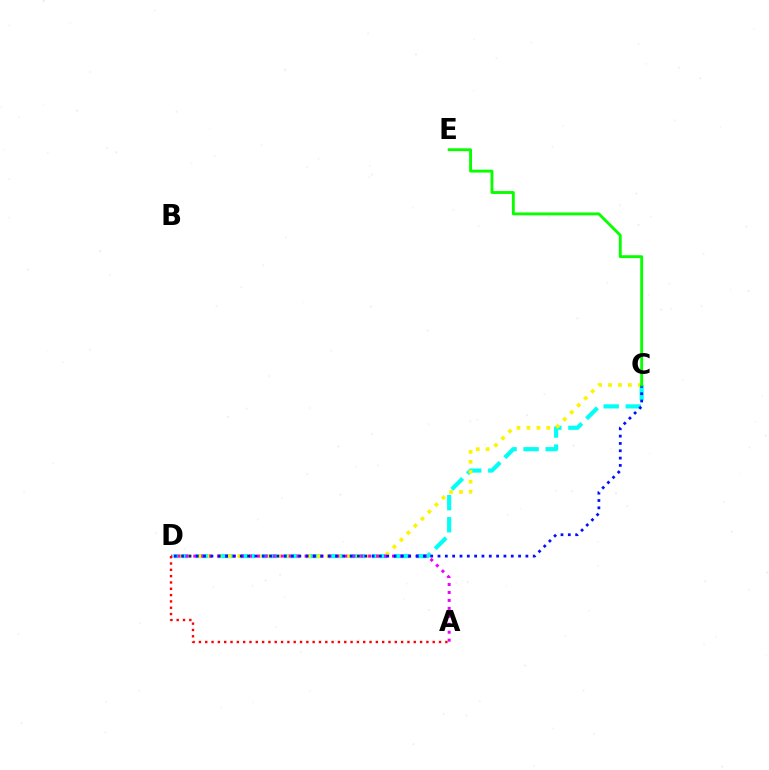{('C', 'D'): [{'color': '#00fff6', 'line_style': 'dashed', 'thickness': 3.0}, {'color': '#fcf500', 'line_style': 'dotted', 'thickness': 2.7}, {'color': '#0010ff', 'line_style': 'dotted', 'thickness': 1.99}], ('A', 'D'): [{'color': '#ee00ff', 'line_style': 'dotted', 'thickness': 2.16}, {'color': '#ff0000', 'line_style': 'dotted', 'thickness': 1.72}], ('C', 'E'): [{'color': '#08ff00', 'line_style': 'solid', 'thickness': 2.07}]}